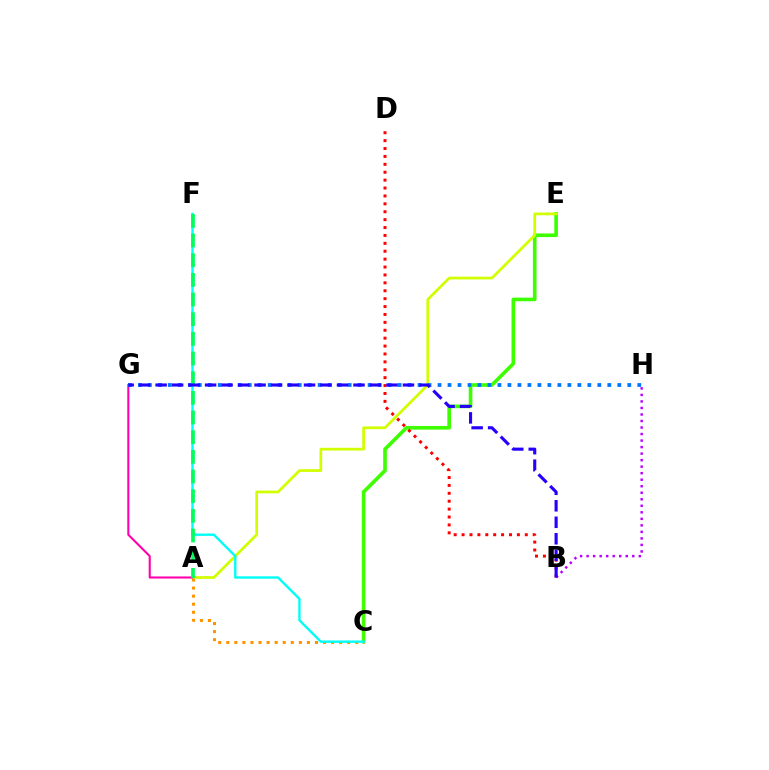{('B', 'H'): [{'color': '#b900ff', 'line_style': 'dotted', 'thickness': 1.77}], ('C', 'E'): [{'color': '#3dff00', 'line_style': 'solid', 'thickness': 2.61}], ('A', 'C'): [{'color': '#ff9400', 'line_style': 'dotted', 'thickness': 2.19}], ('A', 'E'): [{'color': '#d1ff00', 'line_style': 'solid', 'thickness': 1.97}], ('A', 'G'): [{'color': '#ff00ac', 'line_style': 'solid', 'thickness': 1.51}], ('G', 'H'): [{'color': '#0074ff', 'line_style': 'dotted', 'thickness': 2.71}], ('C', 'F'): [{'color': '#00fff6', 'line_style': 'solid', 'thickness': 1.72}], ('A', 'F'): [{'color': '#00ff5c', 'line_style': 'dashed', 'thickness': 2.67}], ('B', 'D'): [{'color': '#ff0000', 'line_style': 'dotted', 'thickness': 2.15}], ('B', 'G'): [{'color': '#2500ff', 'line_style': 'dashed', 'thickness': 2.24}]}